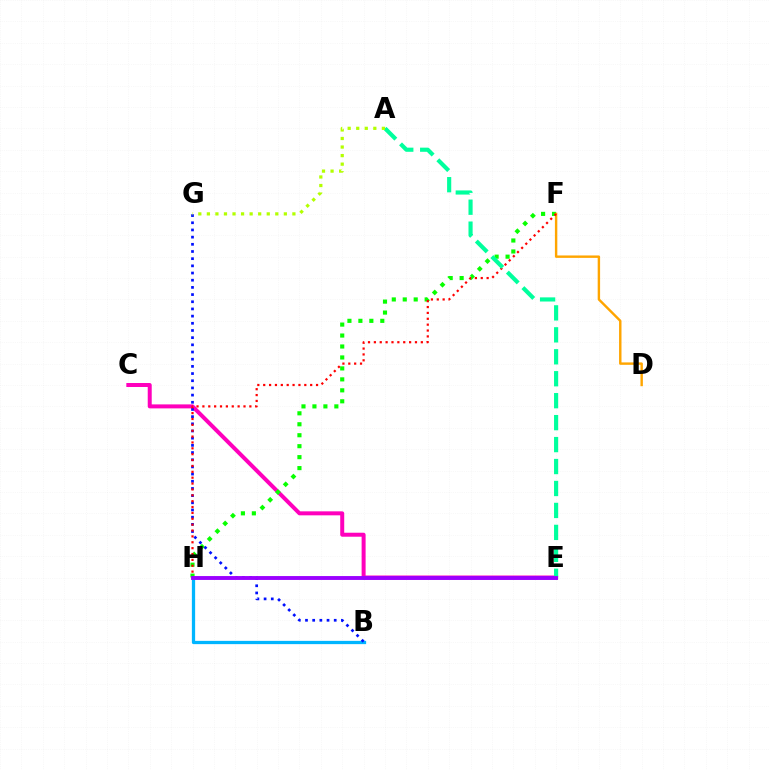{('C', 'E'): [{'color': '#ff00bd', 'line_style': 'solid', 'thickness': 2.87}], ('F', 'H'): [{'color': '#08ff00', 'line_style': 'dotted', 'thickness': 2.98}, {'color': '#ff0000', 'line_style': 'dotted', 'thickness': 1.6}], ('B', 'H'): [{'color': '#00b5ff', 'line_style': 'solid', 'thickness': 2.35}], ('D', 'F'): [{'color': '#ffa500', 'line_style': 'solid', 'thickness': 1.74}], ('B', 'G'): [{'color': '#0010ff', 'line_style': 'dotted', 'thickness': 1.95}], ('A', 'E'): [{'color': '#00ff9d', 'line_style': 'dashed', 'thickness': 2.98}], ('A', 'G'): [{'color': '#b3ff00', 'line_style': 'dotted', 'thickness': 2.32}], ('E', 'H'): [{'color': '#9b00ff', 'line_style': 'solid', 'thickness': 2.8}]}